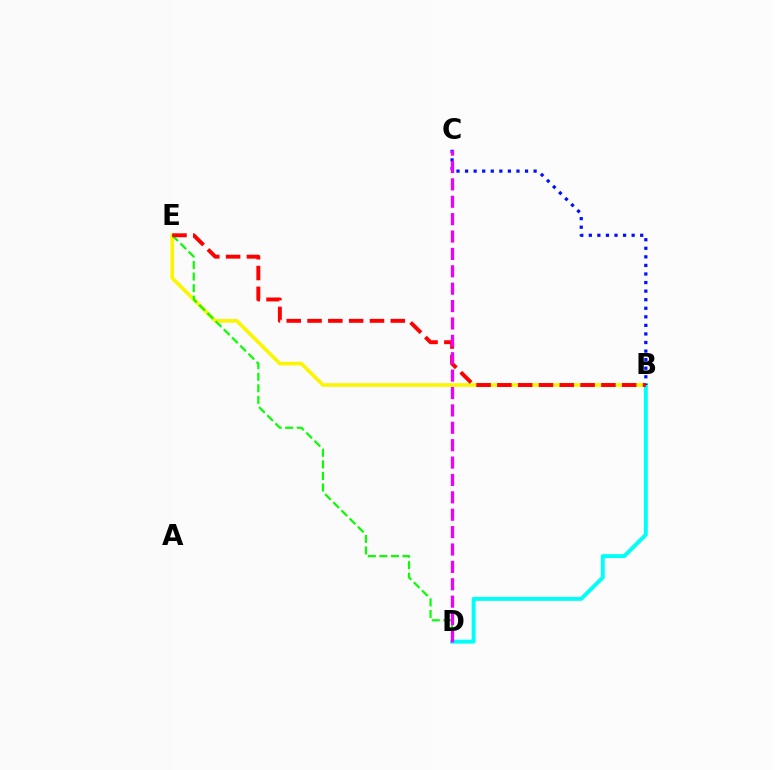{('B', 'E'): [{'color': '#fcf500', 'line_style': 'solid', 'thickness': 2.6}, {'color': '#ff0000', 'line_style': 'dashed', 'thickness': 2.83}], ('B', 'D'): [{'color': '#00fff6', 'line_style': 'solid', 'thickness': 2.83}], ('B', 'C'): [{'color': '#0010ff', 'line_style': 'dotted', 'thickness': 2.33}], ('D', 'E'): [{'color': '#08ff00', 'line_style': 'dashed', 'thickness': 1.57}], ('C', 'D'): [{'color': '#ee00ff', 'line_style': 'dashed', 'thickness': 2.36}]}